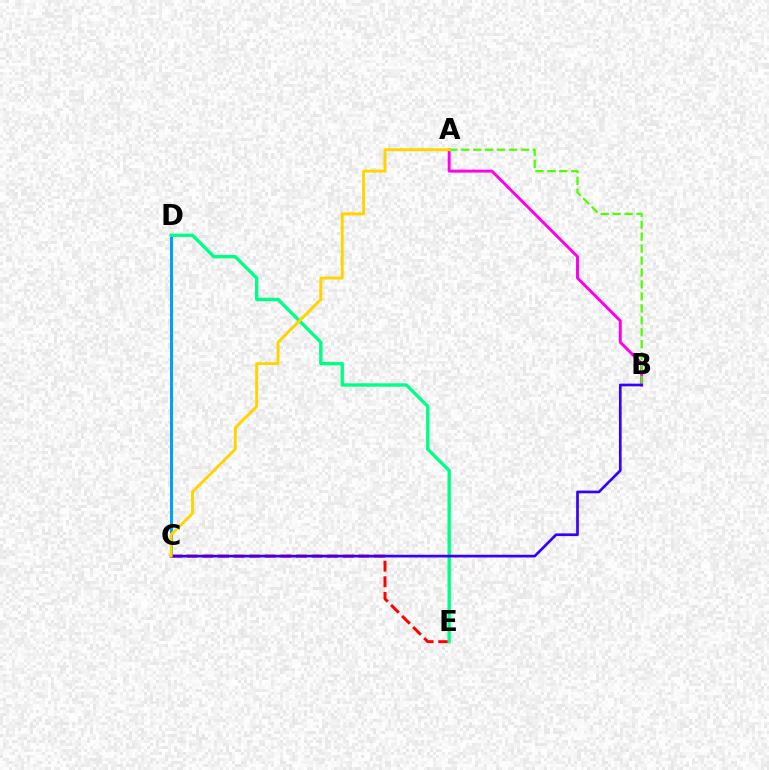{('A', 'B'): [{'color': '#ff00ed', 'line_style': 'solid', 'thickness': 2.12}, {'color': '#4fff00', 'line_style': 'dashed', 'thickness': 1.62}], ('C', 'D'): [{'color': '#009eff', 'line_style': 'solid', 'thickness': 2.16}], ('C', 'E'): [{'color': '#ff0000', 'line_style': 'dashed', 'thickness': 2.12}], ('D', 'E'): [{'color': '#00ff86', 'line_style': 'solid', 'thickness': 2.43}], ('B', 'C'): [{'color': '#3700ff', 'line_style': 'solid', 'thickness': 1.94}], ('A', 'C'): [{'color': '#ffd500', 'line_style': 'solid', 'thickness': 2.11}]}